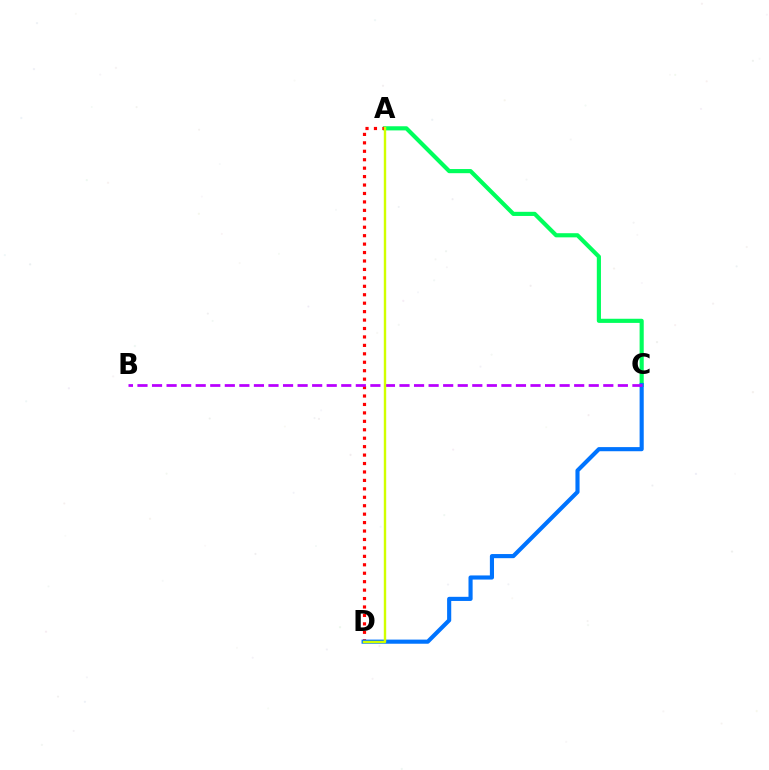{('A', 'C'): [{'color': '#00ff5c', 'line_style': 'solid', 'thickness': 2.98}], ('A', 'D'): [{'color': '#ff0000', 'line_style': 'dotted', 'thickness': 2.29}, {'color': '#d1ff00', 'line_style': 'solid', 'thickness': 1.73}], ('C', 'D'): [{'color': '#0074ff', 'line_style': 'solid', 'thickness': 2.97}], ('B', 'C'): [{'color': '#b900ff', 'line_style': 'dashed', 'thickness': 1.98}]}